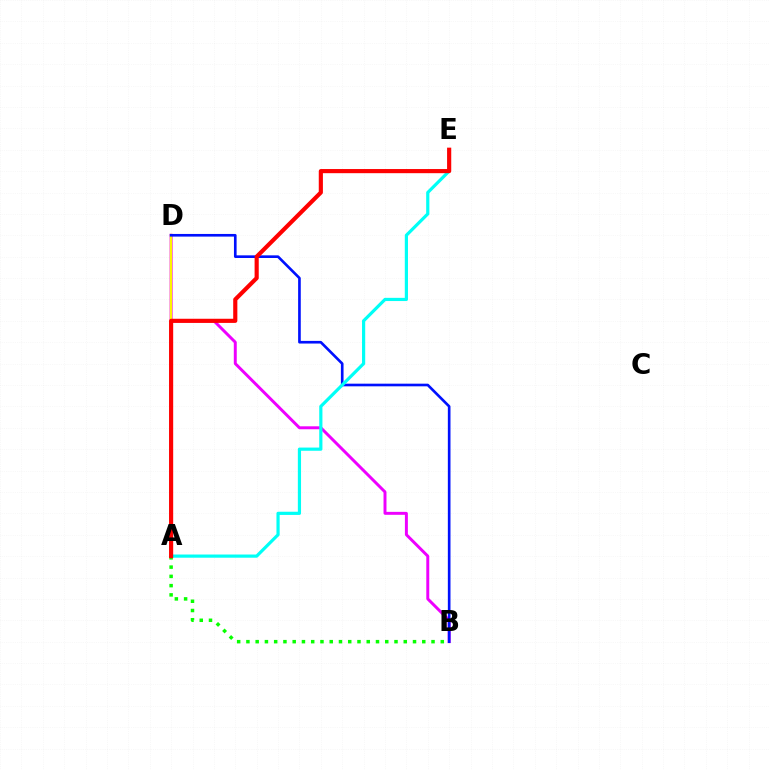{('B', 'D'): [{'color': '#ee00ff', 'line_style': 'solid', 'thickness': 2.13}, {'color': '#0010ff', 'line_style': 'solid', 'thickness': 1.91}], ('A', 'D'): [{'color': '#fcf500', 'line_style': 'solid', 'thickness': 1.63}], ('A', 'E'): [{'color': '#00fff6', 'line_style': 'solid', 'thickness': 2.3}, {'color': '#ff0000', 'line_style': 'solid', 'thickness': 2.98}], ('A', 'B'): [{'color': '#08ff00', 'line_style': 'dotted', 'thickness': 2.51}]}